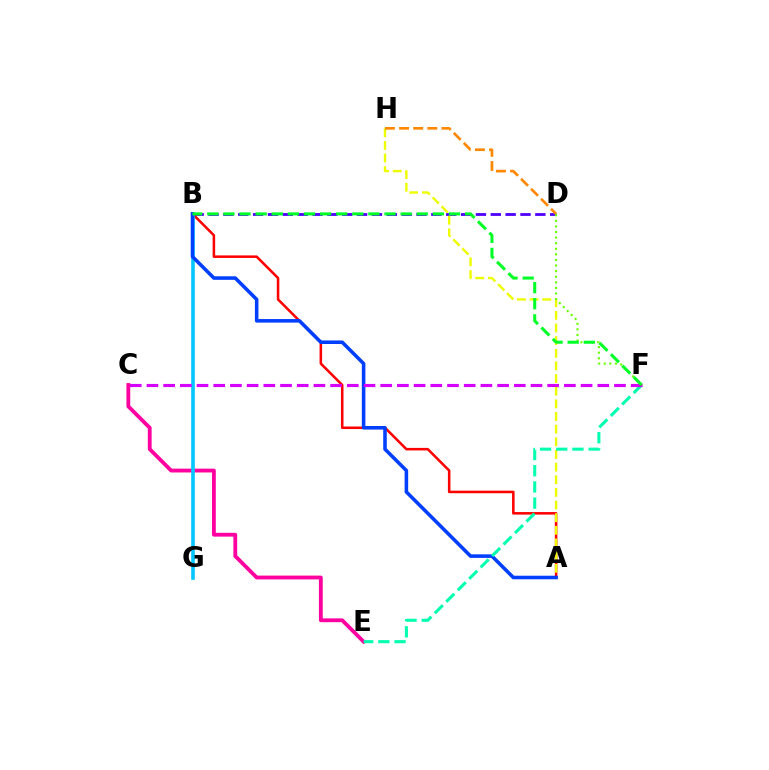{('B', 'D'): [{'color': '#4f00ff', 'line_style': 'dashed', 'thickness': 2.02}], ('C', 'E'): [{'color': '#ff00a0', 'line_style': 'solid', 'thickness': 2.75}], ('A', 'B'): [{'color': '#ff0000', 'line_style': 'solid', 'thickness': 1.83}, {'color': '#003fff', 'line_style': 'solid', 'thickness': 2.56}], ('B', 'G'): [{'color': '#00c7ff', 'line_style': 'solid', 'thickness': 2.6}], ('A', 'H'): [{'color': '#eeff00', 'line_style': 'dashed', 'thickness': 1.72}], ('D', 'H'): [{'color': '#ff8800', 'line_style': 'dashed', 'thickness': 1.92}], ('D', 'F'): [{'color': '#66ff00', 'line_style': 'dotted', 'thickness': 1.52}], ('E', 'F'): [{'color': '#00ffaf', 'line_style': 'dashed', 'thickness': 2.2}], ('C', 'F'): [{'color': '#d600ff', 'line_style': 'dashed', 'thickness': 2.27}], ('B', 'F'): [{'color': '#00ff27', 'line_style': 'dashed', 'thickness': 2.19}]}